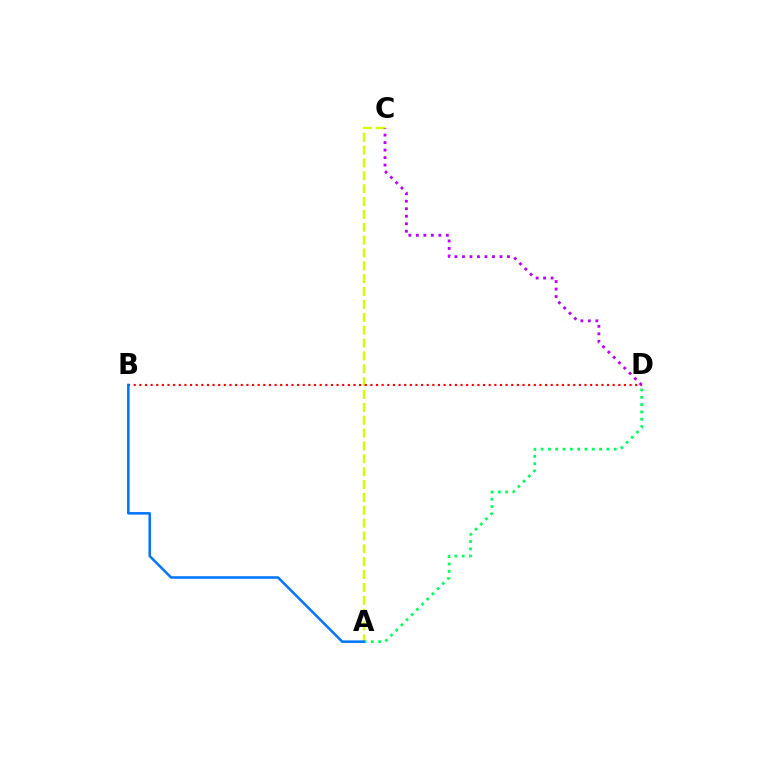{('A', 'C'): [{'color': '#d1ff00', 'line_style': 'dashed', 'thickness': 1.75}], ('A', 'D'): [{'color': '#00ff5c', 'line_style': 'dotted', 'thickness': 1.99}], ('C', 'D'): [{'color': '#b900ff', 'line_style': 'dotted', 'thickness': 2.04}], ('B', 'D'): [{'color': '#ff0000', 'line_style': 'dotted', 'thickness': 1.53}], ('A', 'B'): [{'color': '#0074ff', 'line_style': 'solid', 'thickness': 1.81}]}